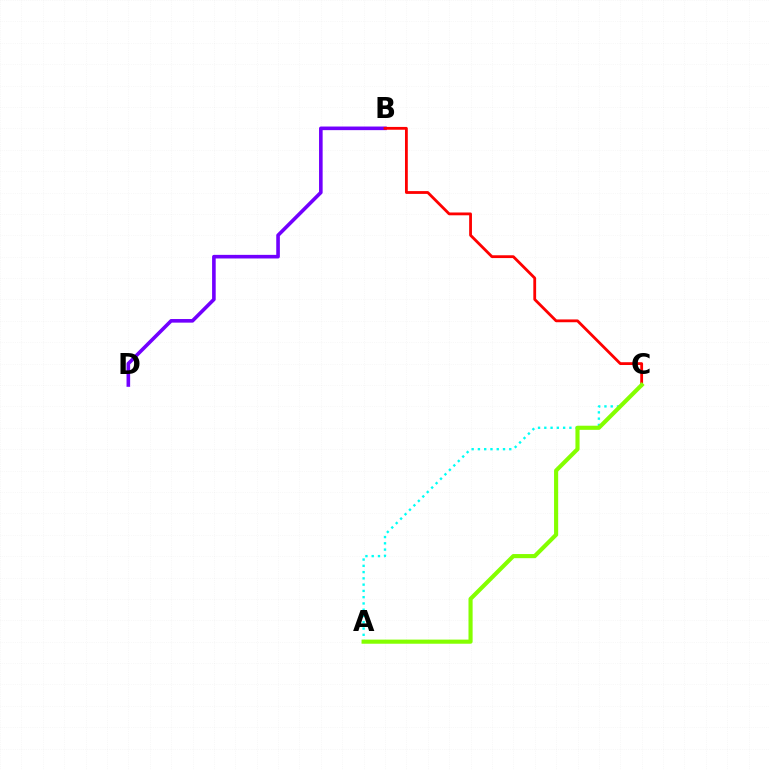{('B', 'D'): [{'color': '#7200ff', 'line_style': 'solid', 'thickness': 2.6}], ('B', 'C'): [{'color': '#ff0000', 'line_style': 'solid', 'thickness': 2.02}], ('A', 'C'): [{'color': '#00fff6', 'line_style': 'dotted', 'thickness': 1.7}, {'color': '#84ff00', 'line_style': 'solid', 'thickness': 2.97}]}